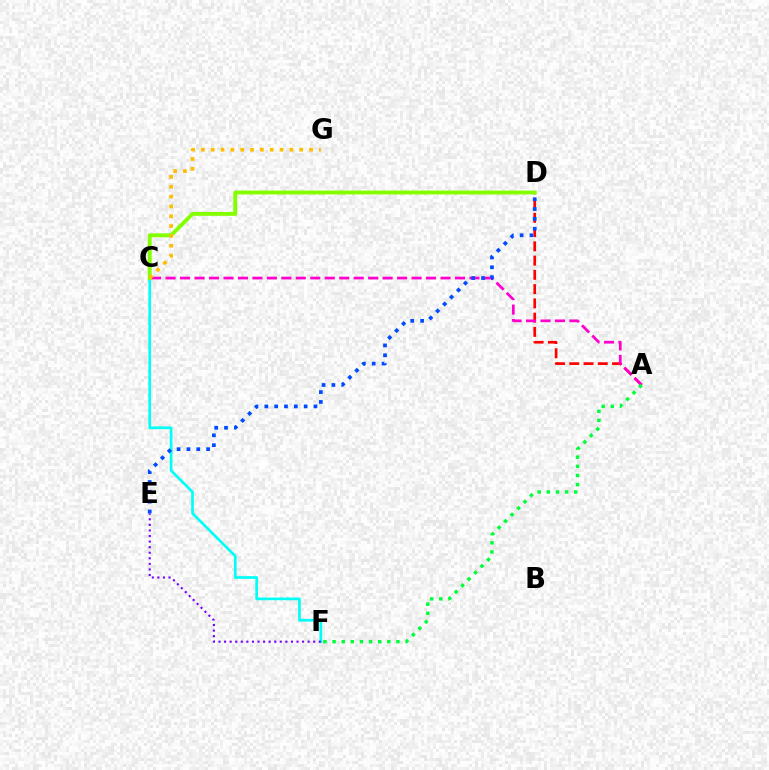{('C', 'F'): [{'color': '#00fff6', 'line_style': 'solid', 'thickness': 1.93}], ('A', 'D'): [{'color': '#ff0000', 'line_style': 'dashed', 'thickness': 1.94}], ('E', 'F'): [{'color': '#7200ff', 'line_style': 'dotted', 'thickness': 1.51}], ('A', 'C'): [{'color': '#ff00cf', 'line_style': 'dashed', 'thickness': 1.97}], ('C', 'D'): [{'color': '#84ff00', 'line_style': 'solid', 'thickness': 2.8}], ('D', 'E'): [{'color': '#004bff', 'line_style': 'dotted', 'thickness': 2.67}], ('C', 'G'): [{'color': '#ffbd00', 'line_style': 'dotted', 'thickness': 2.67}], ('A', 'F'): [{'color': '#00ff39', 'line_style': 'dotted', 'thickness': 2.48}]}